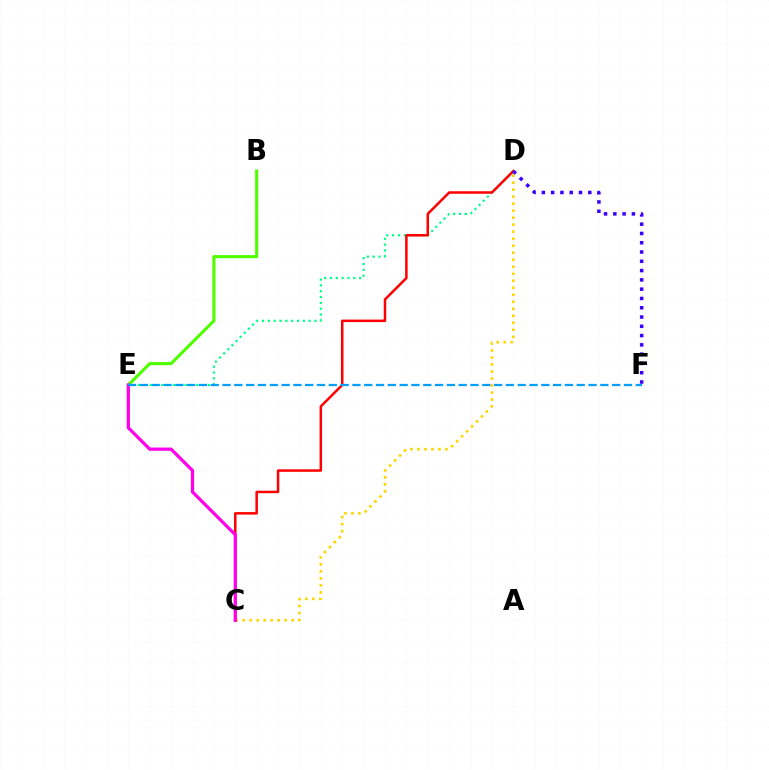{('C', 'D'): [{'color': '#ffd500', 'line_style': 'dotted', 'thickness': 1.9}, {'color': '#ff0000', 'line_style': 'solid', 'thickness': 1.8}], ('D', 'E'): [{'color': '#00ff86', 'line_style': 'dotted', 'thickness': 1.58}], ('B', 'E'): [{'color': '#4fff00', 'line_style': 'solid', 'thickness': 2.25}], ('C', 'E'): [{'color': '#ff00ed', 'line_style': 'solid', 'thickness': 2.32}], ('E', 'F'): [{'color': '#009eff', 'line_style': 'dashed', 'thickness': 1.6}], ('D', 'F'): [{'color': '#3700ff', 'line_style': 'dotted', 'thickness': 2.52}]}